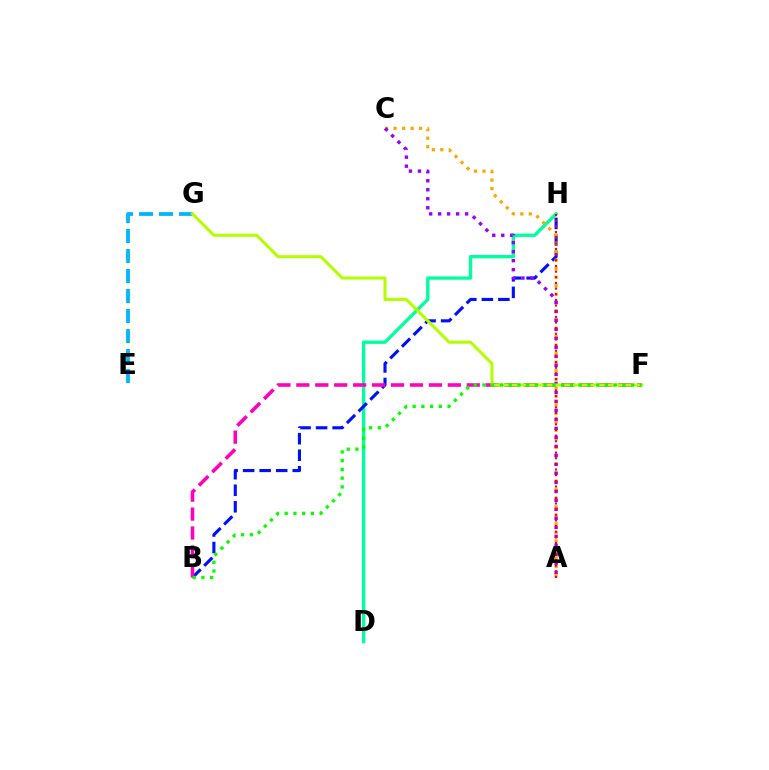{('D', 'H'): [{'color': '#00ff9d', 'line_style': 'solid', 'thickness': 2.39}], ('B', 'H'): [{'color': '#0010ff', 'line_style': 'dashed', 'thickness': 2.25}], ('E', 'G'): [{'color': '#00b5ff', 'line_style': 'dashed', 'thickness': 2.72}], ('A', 'C'): [{'color': '#ffa500', 'line_style': 'dotted', 'thickness': 2.31}, {'color': '#9b00ff', 'line_style': 'dotted', 'thickness': 2.44}], ('B', 'F'): [{'color': '#ff00bd', 'line_style': 'dashed', 'thickness': 2.57}, {'color': '#08ff00', 'line_style': 'dotted', 'thickness': 2.38}], ('A', 'H'): [{'color': '#ff0000', 'line_style': 'dotted', 'thickness': 1.54}], ('F', 'G'): [{'color': '#b3ff00', 'line_style': 'solid', 'thickness': 2.19}]}